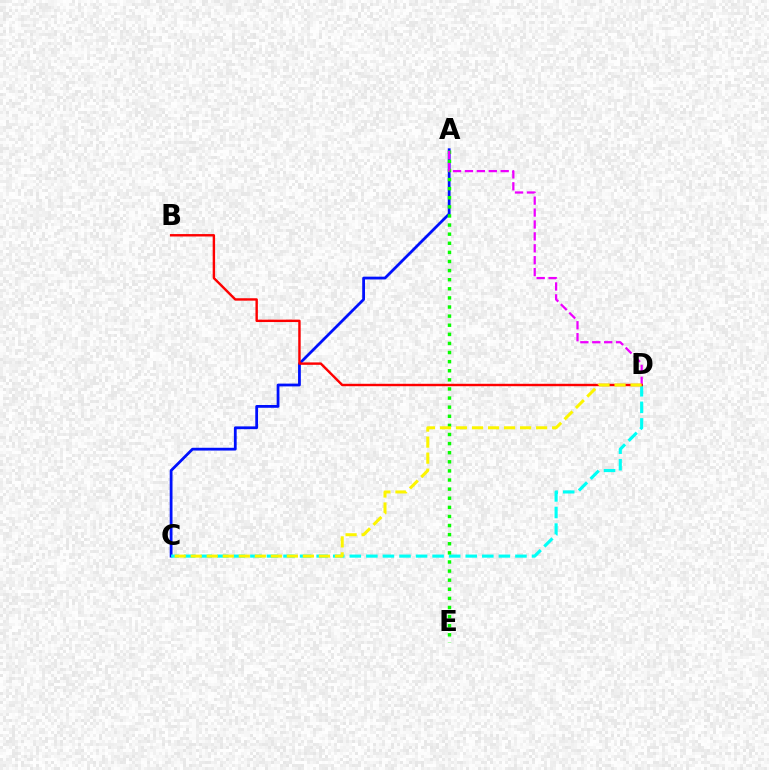{('A', 'C'): [{'color': '#0010ff', 'line_style': 'solid', 'thickness': 2.0}], ('C', 'D'): [{'color': '#00fff6', 'line_style': 'dashed', 'thickness': 2.25}, {'color': '#fcf500', 'line_style': 'dashed', 'thickness': 2.18}], ('A', 'E'): [{'color': '#08ff00', 'line_style': 'dotted', 'thickness': 2.47}], ('A', 'D'): [{'color': '#ee00ff', 'line_style': 'dashed', 'thickness': 1.62}], ('B', 'D'): [{'color': '#ff0000', 'line_style': 'solid', 'thickness': 1.74}]}